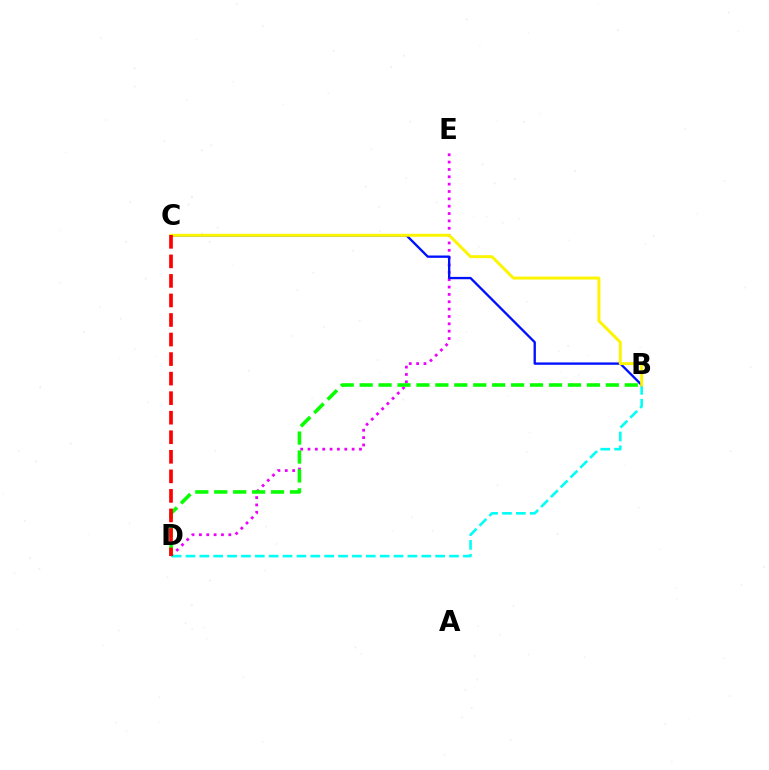{('D', 'E'): [{'color': '#ee00ff', 'line_style': 'dotted', 'thickness': 2.0}], ('B', 'D'): [{'color': '#00fff6', 'line_style': 'dashed', 'thickness': 1.88}, {'color': '#08ff00', 'line_style': 'dashed', 'thickness': 2.57}], ('B', 'C'): [{'color': '#0010ff', 'line_style': 'solid', 'thickness': 1.68}, {'color': '#fcf500', 'line_style': 'solid', 'thickness': 2.12}], ('C', 'D'): [{'color': '#ff0000', 'line_style': 'dashed', 'thickness': 2.65}]}